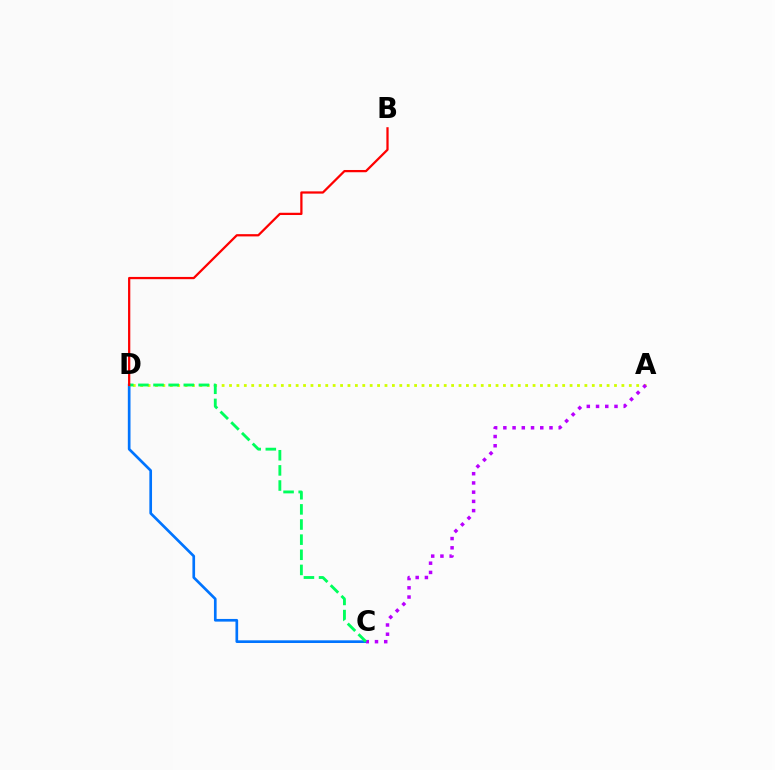{('A', 'D'): [{'color': '#d1ff00', 'line_style': 'dotted', 'thickness': 2.01}], ('C', 'D'): [{'color': '#0074ff', 'line_style': 'solid', 'thickness': 1.93}, {'color': '#00ff5c', 'line_style': 'dashed', 'thickness': 2.06}], ('A', 'C'): [{'color': '#b900ff', 'line_style': 'dotted', 'thickness': 2.51}], ('B', 'D'): [{'color': '#ff0000', 'line_style': 'solid', 'thickness': 1.62}]}